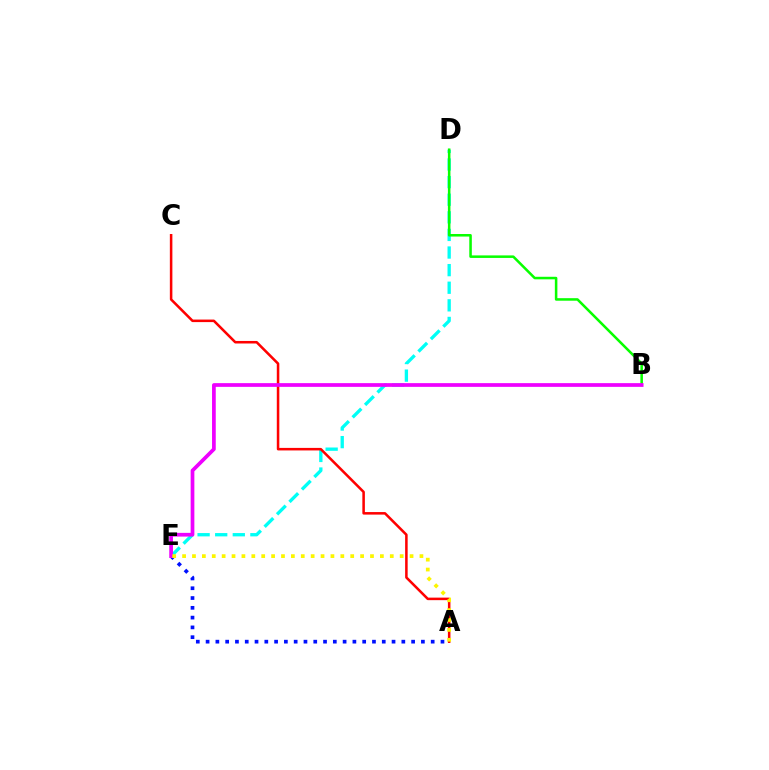{('D', 'E'): [{'color': '#00fff6', 'line_style': 'dashed', 'thickness': 2.39}], ('A', 'C'): [{'color': '#ff0000', 'line_style': 'solid', 'thickness': 1.83}], ('B', 'D'): [{'color': '#08ff00', 'line_style': 'solid', 'thickness': 1.83}], ('A', 'E'): [{'color': '#0010ff', 'line_style': 'dotted', 'thickness': 2.66}, {'color': '#fcf500', 'line_style': 'dotted', 'thickness': 2.69}], ('B', 'E'): [{'color': '#ee00ff', 'line_style': 'solid', 'thickness': 2.68}]}